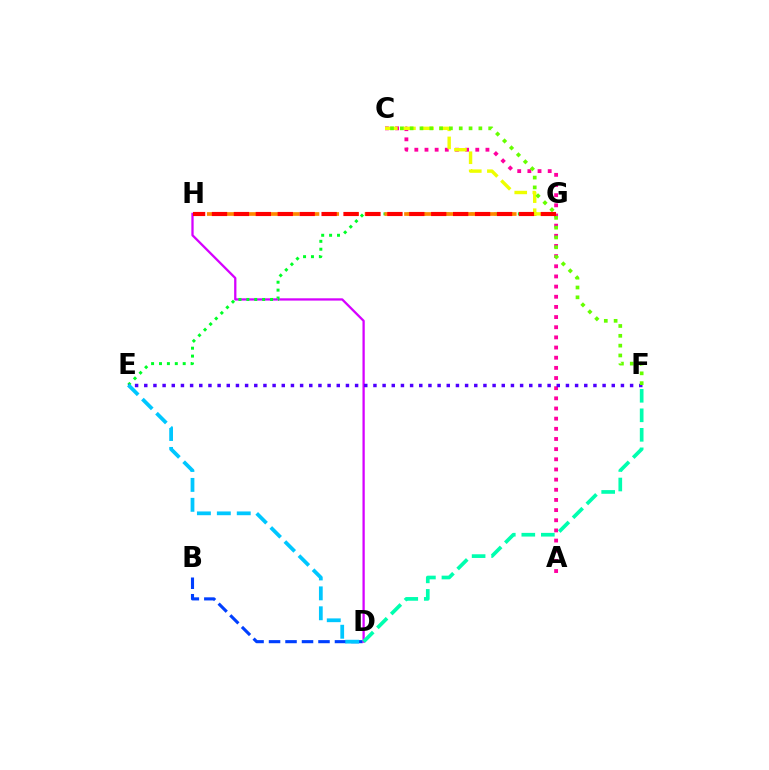{('A', 'C'): [{'color': '#ff00a0', 'line_style': 'dotted', 'thickness': 2.76}], ('B', 'D'): [{'color': '#003fff', 'line_style': 'dashed', 'thickness': 2.24}], ('D', 'H'): [{'color': '#d600ff', 'line_style': 'solid', 'thickness': 1.64}], ('E', 'G'): [{'color': '#00ff27', 'line_style': 'dotted', 'thickness': 2.15}], ('G', 'H'): [{'color': '#ff8800', 'line_style': 'dashed', 'thickness': 2.68}, {'color': '#ff0000', 'line_style': 'dashed', 'thickness': 2.98}], ('E', 'F'): [{'color': '#4f00ff', 'line_style': 'dotted', 'thickness': 2.49}], ('C', 'G'): [{'color': '#eeff00', 'line_style': 'dashed', 'thickness': 2.46}], ('C', 'F'): [{'color': '#66ff00', 'line_style': 'dotted', 'thickness': 2.67}], ('D', 'F'): [{'color': '#00ffaf', 'line_style': 'dashed', 'thickness': 2.65}], ('D', 'E'): [{'color': '#00c7ff', 'line_style': 'dashed', 'thickness': 2.71}]}